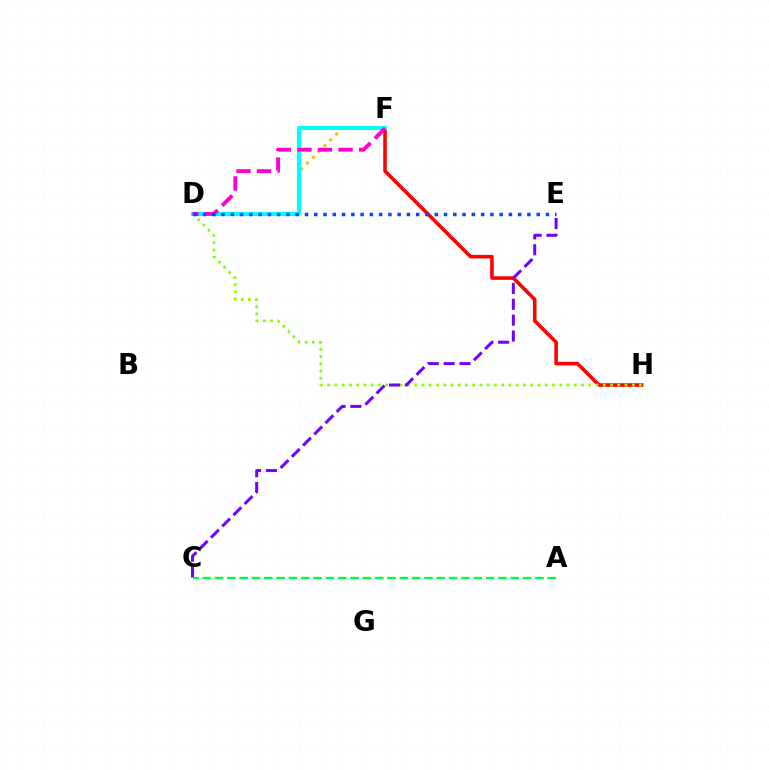{('A', 'C'): [{'color': '#00ff39', 'line_style': 'dashed', 'thickness': 1.67}], ('D', 'F'): [{'color': '#ffbd00', 'line_style': 'dotted', 'thickness': 2.23}, {'color': '#00fff6', 'line_style': 'solid', 'thickness': 2.92}, {'color': '#ff00cf', 'line_style': 'dashed', 'thickness': 2.79}], ('F', 'H'): [{'color': '#ff0000', 'line_style': 'solid', 'thickness': 2.57}], ('D', 'H'): [{'color': '#84ff00', 'line_style': 'dotted', 'thickness': 1.97}], ('C', 'E'): [{'color': '#7200ff', 'line_style': 'dashed', 'thickness': 2.15}], ('D', 'E'): [{'color': '#004bff', 'line_style': 'dotted', 'thickness': 2.52}]}